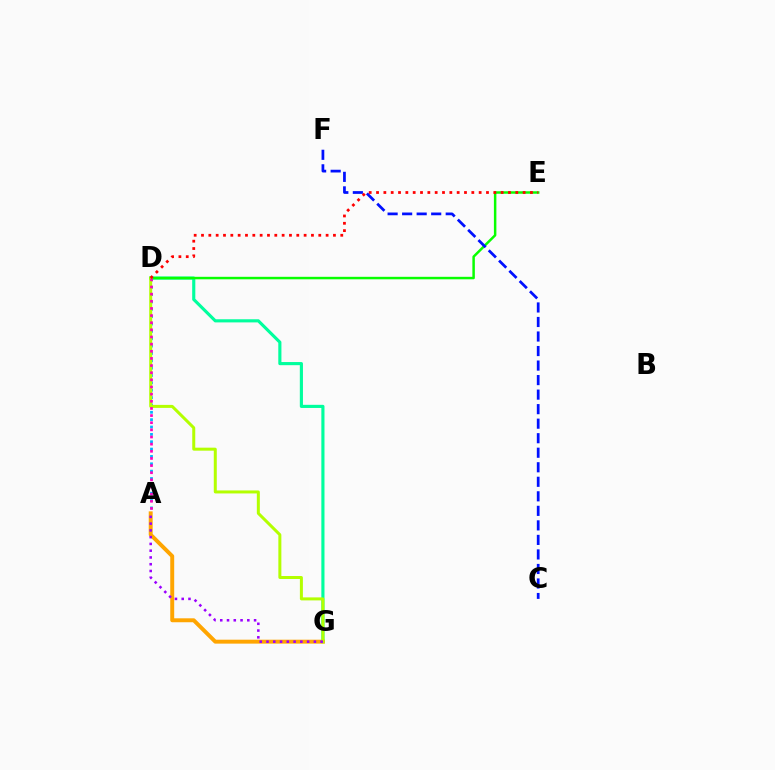{('D', 'G'): [{'color': '#00ff9d', 'line_style': 'solid', 'thickness': 2.26}, {'color': '#b3ff00', 'line_style': 'solid', 'thickness': 2.16}], ('A', 'G'): [{'color': '#ffa500', 'line_style': 'solid', 'thickness': 2.83}, {'color': '#9b00ff', 'line_style': 'dotted', 'thickness': 1.84}], ('A', 'D'): [{'color': '#00b5ff', 'line_style': 'dotted', 'thickness': 2.0}, {'color': '#ff00bd', 'line_style': 'dotted', 'thickness': 1.94}], ('D', 'E'): [{'color': '#08ff00', 'line_style': 'solid', 'thickness': 1.79}, {'color': '#ff0000', 'line_style': 'dotted', 'thickness': 1.99}], ('C', 'F'): [{'color': '#0010ff', 'line_style': 'dashed', 'thickness': 1.97}]}